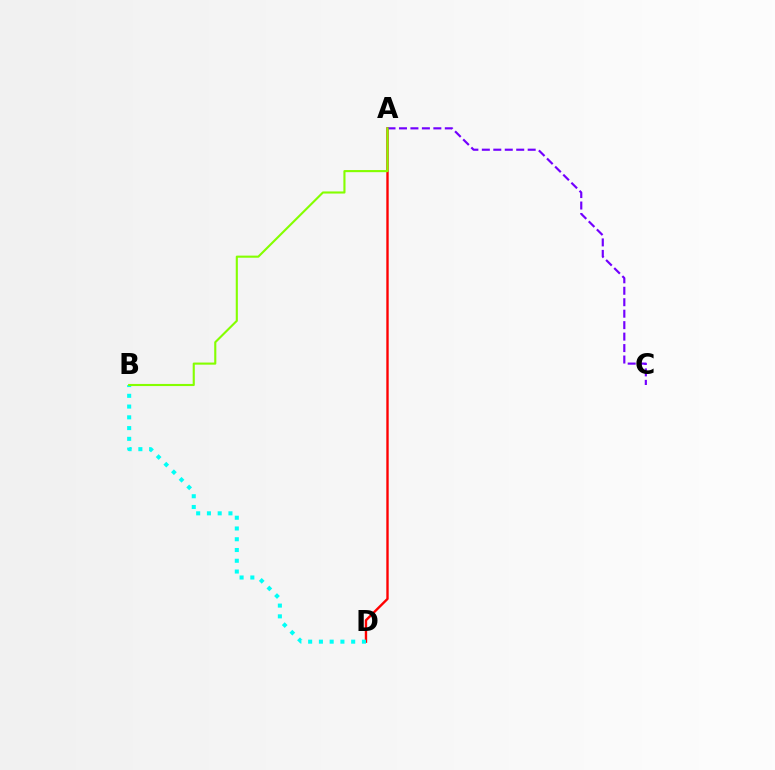{('A', 'D'): [{'color': '#ff0000', 'line_style': 'solid', 'thickness': 1.71}], ('A', 'C'): [{'color': '#7200ff', 'line_style': 'dashed', 'thickness': 1.56}], ('B', 'D'): [{'color': '#00fff6', 'line_style': 'dotted', 'thickness': 2.92}], ('A', 'B'): [{'color': '#84ff00', 'line_style': 'solid', 'thickness': 1.52}]}